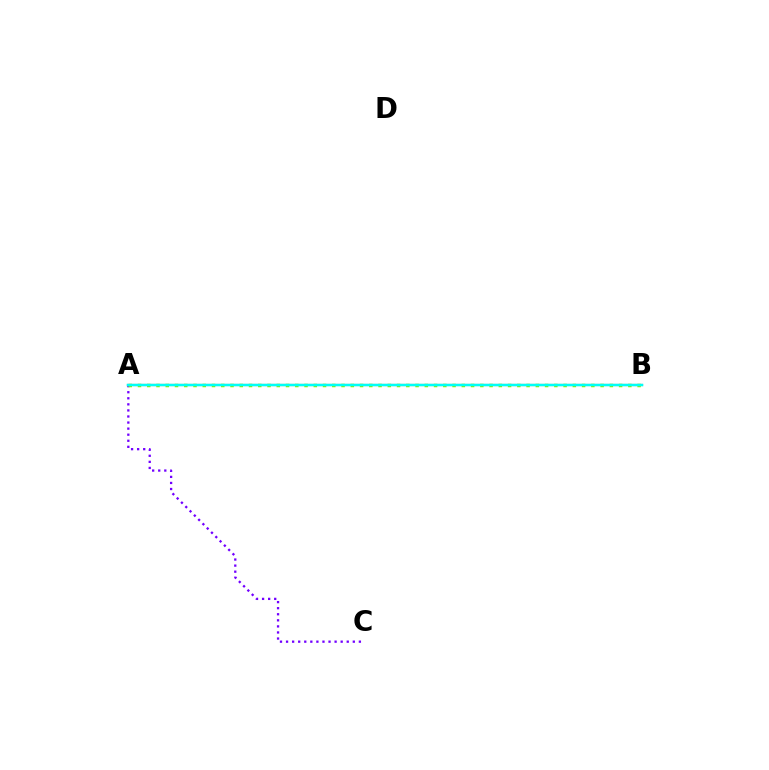{('A', 'C'): [{'color': '#7200ff', 'line_style': 'dotted', 'thickness': 1.65}], ('A', 'B'): [{'color': '#84ff00', 'line_style': 'dotted', 'thickness': 2.51}, {'color': '#ff0000', 'line_style': 'solid', 'thickness': 1.52}, {'color': '#00fff6', 'line_style': 'solid', 'thickness': 1.79}]}